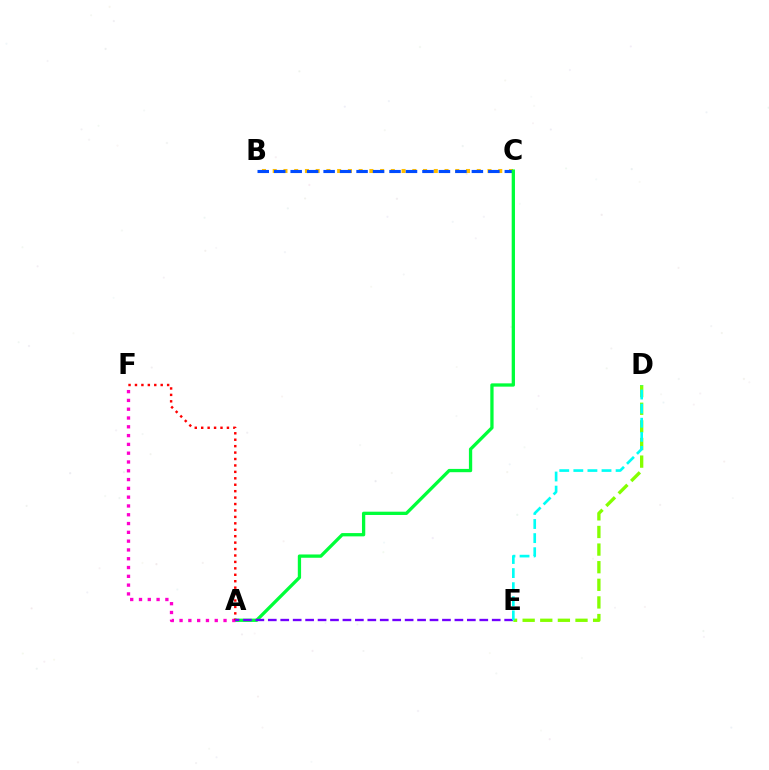{('B', 'C'): [{'color': '#ffbd00', 'line_style': 'dotted', 'thickness': 2.92}, {'color': '#004bff', 'line_style': 'dashed', 'thickness': 2.24}], ('A', 'C'): [{'color': '#00ff39', 'line_style': 'solid', 'thickness': 2.37}], ('A', 'F'): [{'color': '#ff00cf', 'line_style': 'dotted', 'thickness': 2.39}, {'color': '#ff0000', 'line_style': 'dotted', 'thickness': 1.75}], ('A', 'E'): [{'color': '#7200ff', 'line_style': 'dashed', 'thickness': 1.69}], ('D', 'E'): [{'color': '#84ff00', 'line_style': 'dashed', 'thickness': 2.39}, {'color': '#00fff6', 'line_style': 'dashed', 'thickness': 1.91}]}